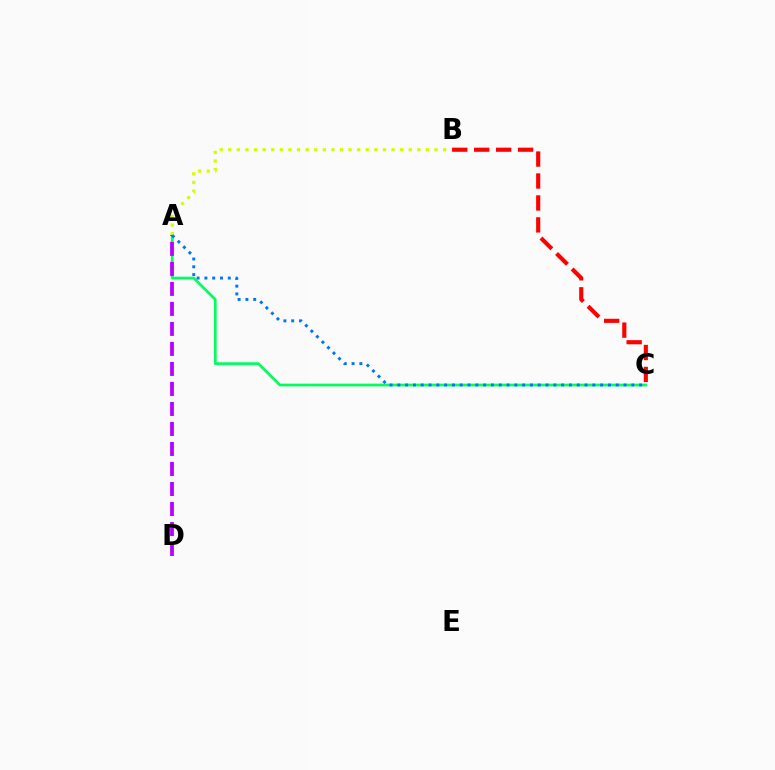{('A', 'C'): [{'color': '#00ff5c', 'line_style': 'solid', 'thickness': 1.95}, {'color': '#0074ff', 'line_style': 'dotted', 'thickness': 2.12}], ('A', 'B'): [{'color': '#d1ff00', 'line_style': 'dotted', 'thickness': 2.33}], ('A', 'D'): [{'color': '#b900ff', 'line_style': 'dashed', 'thickness': 2.72}], ('B', 'C'): [{'color': '#ff0000', 'line_style': 'dashed', 'thickness': 2.98}]}